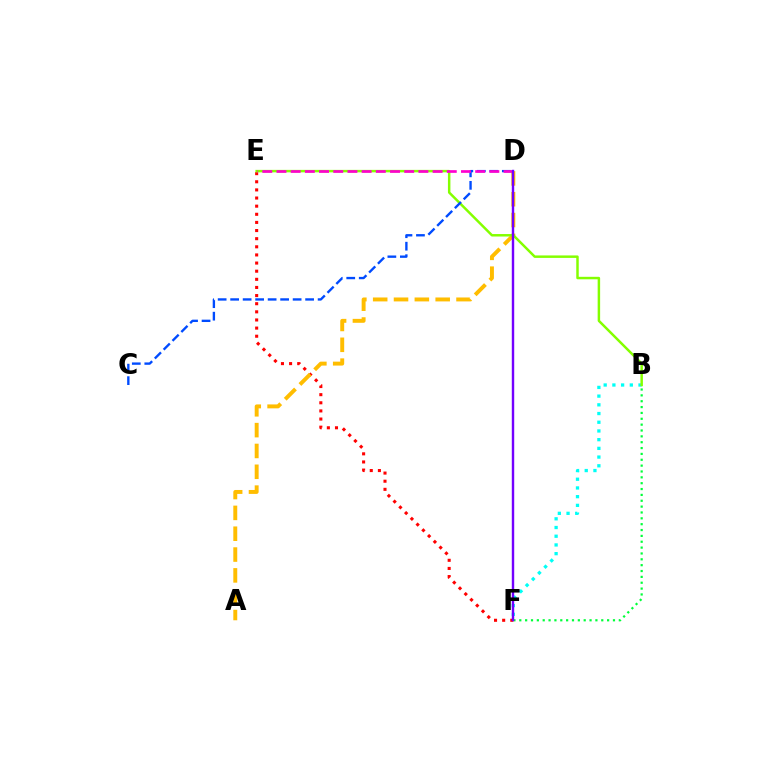{('B', 'F'): [{'color': '#00ff39', 'line_style': 'dotted', 'thickness': 1.59}, {'color': '#00fff6', 'line_style': 'dotted', 'thickness': 2.37}], ('E', 'F'): [{'color': '#ff0000', 'line_style': 'dotted', 'thickness': 2.21}], ('A', 'D'): [{'color': '#ffbd00', 'line_style': 'dashed', 'thickness': 2.83}], ('B', 'E'): [{'color': '#84ff00', 'line_style': 'solid', 'thickness': 1.78}], ('C', 'D'): [{'color': '#004bff', 'line_style': 'dashed', 'thickness': 1.7}], ('D', 'E'): [{'color': '#ff00cf', 'line_style': 'dashed', 'thickness': 1.93}], ('D', 'F'): [{'color': '#7200ff', 'line_style': 'solid', 'thickness': 1.74}]}